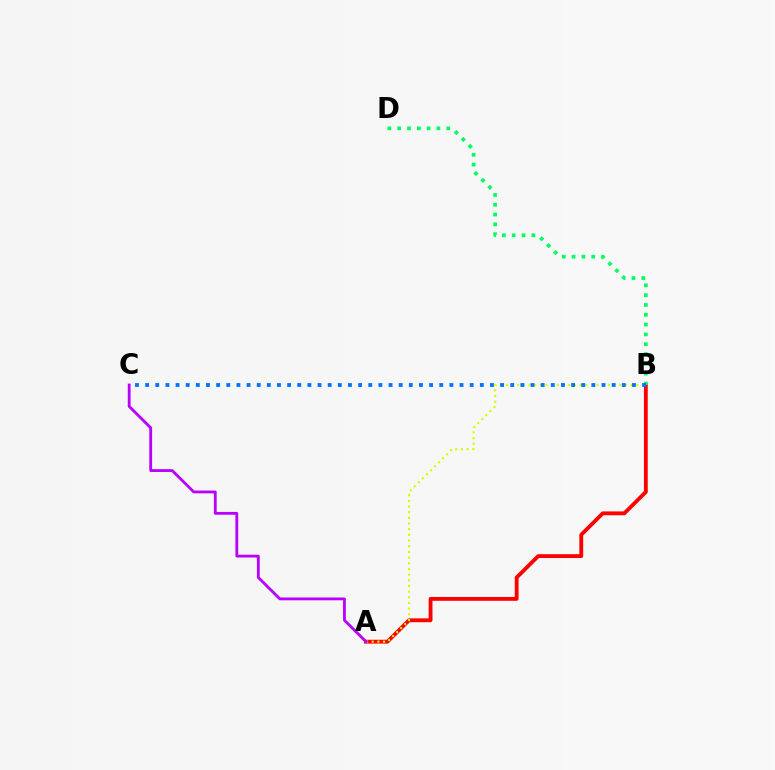{('A', 'B'): [{'color': '#ff0000', 'line_style': 'solid', 'thickness': 2.77}, {'color': '#d1ff00', 'line_style': 'dotted', 'thickness': 1.54}], ('B', 'D'): [{'color': '#00ff5c', 'line_style': 'dotted', 'thickness': 2.67}], ('B', 'C'): [{'color': '#0074ff', 'line_style': 'dotted', 'thickness': 2.76}], ('A', 'C'): [{'color': '#b900ff', 'line_style': 'solid', 'thickness': 2.03}]}